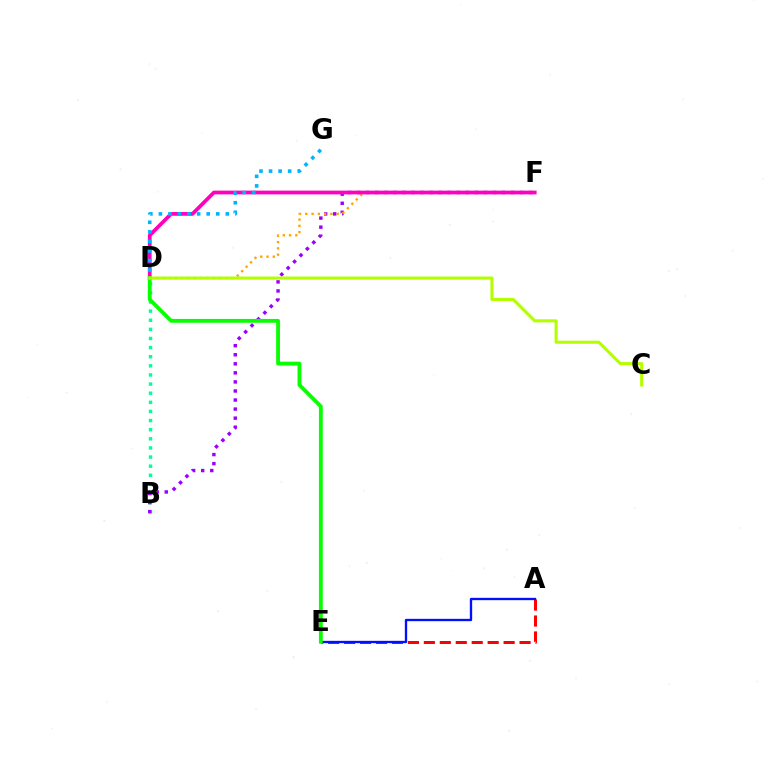{('A', 'E'): [{'color': '#ff0000', 'line_style': 'dashed', 'thickness': 2.17}, {'color': '#0010ff', 'line_style': 'solid', 'thickness': 1.68}], ('B', 'D'): [{'color': '#00ff9d', 'line_style': 'dotted', 'thickness': 2.48}], ('B', 'F'): [{'color': '#9b00ff', 'line_style': 'dotted', 'thickness': 2.46}], ('D', 'F'): [{'color': '#ffa500', 'line_style': 'dotted', 'thickness': 1.7}, {'color': '#ff00bd', 'line_style': 'solid', 'thickness': 2.69}], ('D', 'E'): [{'color': '#08ff00', 'line_style': 'solid', 'thickness': 2.75}], ('C', 'D'): [{'color': '#b3ff00', 'line_style': 'solid', 'thickness': 2.21}], ('D', 'G'): [{'color': '#00b5ff', 'line_style': 'dotted', 'thickness': 2.6}]}